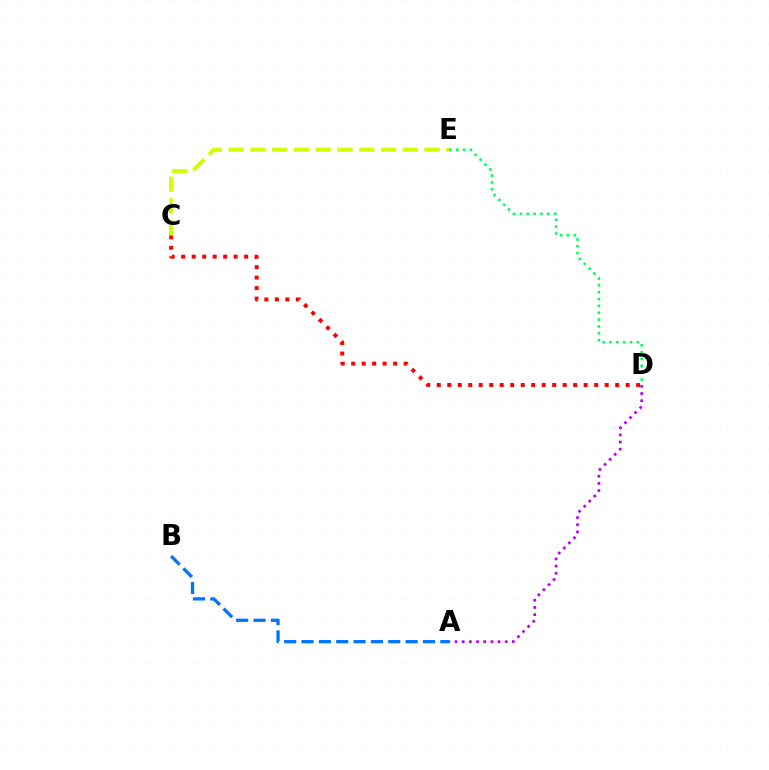{('C', 'D'): [{'color': '#ff0000', 'line_style': 'dotted', 'thickness': 2.85}], ('C', 'E'): [{'color': '#d1ff00', 'line_style': 'dashed', 'thickness': 2.96}], ('A', 'D'): [{'color': '#b900ff', 'line_style': 'dotted', 'thickness': 1.95}], ('D', 'E'): [{'color': '#00ff5c', 'line_style': 'dotted', 'thickness': 1.86}], ('A', 'B'): [{'color': '#0074ff', 'line_style': 'dashed', 'thickness': 2.36}]}